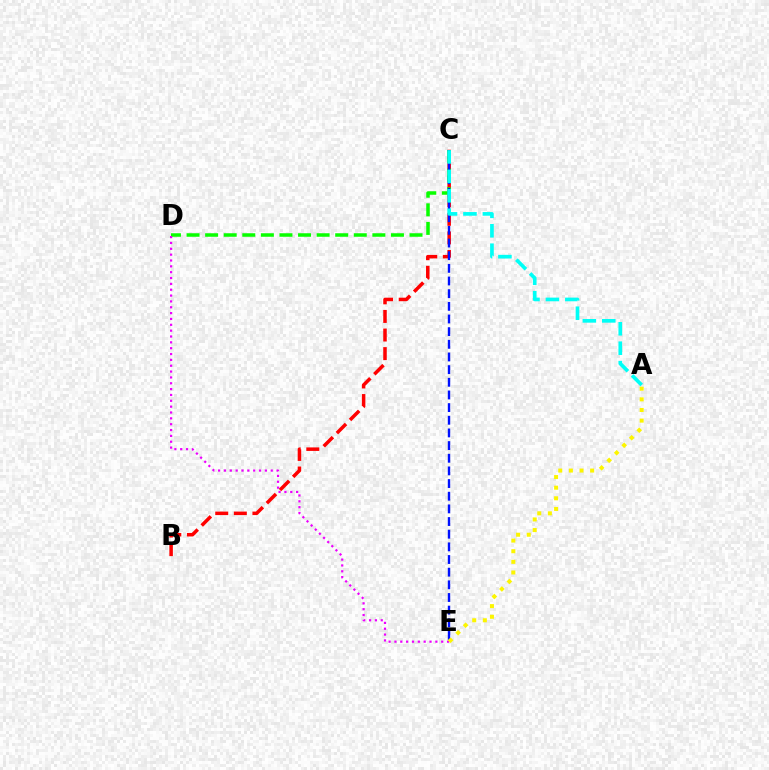{('B', 'C'): [{'color': '#ff0000', 'line_style': 'dashed', 'thickness': 2.53}], ('C', 'D'): [{'color': '#08ff00', 'line_style': 'dashed', 'thickness': 2.52}], ('C', 'E'): [{'color': '#0010ff', 'line_style': 'dashed', 'thickness': 1.72}], ('A', 'C'): [{'color': '#00fff6', 'line_style': 'dashed', 'thickness': 2.64}], ('D', 'E'): [{'color': '#ee00ff', 'line_style': 'dotted', 'thickness': 1.59}], ('A', 'E'): [{'color': '#fcf500', 'line_style': 'dotted', 'thickness': 2.89}]}